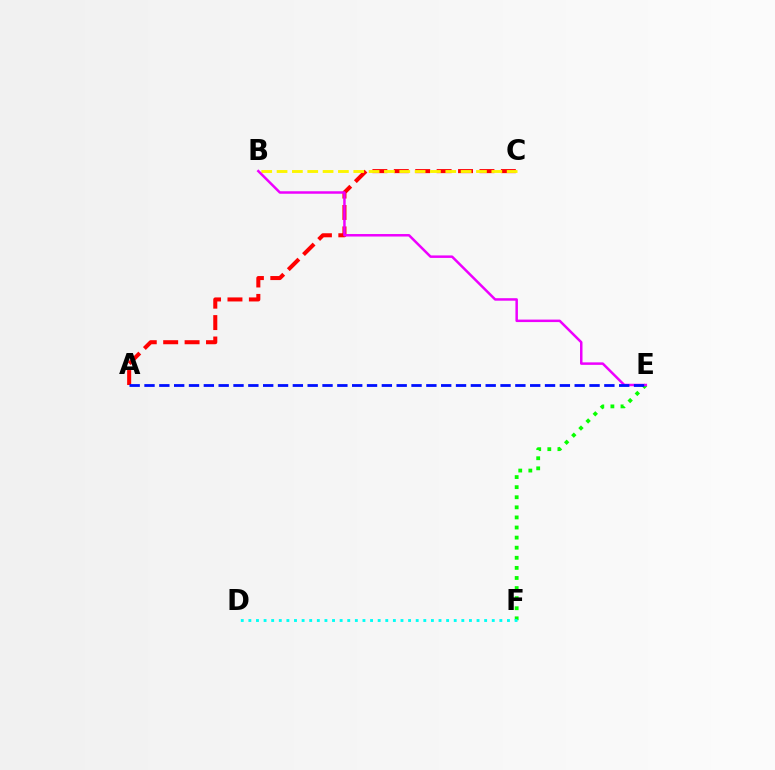{('A', 'C'): [{'color': '#ff0000', 'line_style': 'dashed', 'thickness': 2.91}], ('E', 'F'): [{'color': '#08ff00', 'line_style': 'dotted', 'thickness': 2.74}], ('B', 'C'): [{'color': '#fcf500', 'line_style': 'dashed', 'thickness': 2.08}], ('B', 'E'): [{'color': '#ee00ff', 'line_style': 'solid', 'thickness': 1.79}], ('D', 'F'): [{'color': '#00fff6', 'line_style': 'dotted', 'thickness': 2.07}], ('A', 'E'): [{'color': '#0010ff', 'line_style': 'dashed', 'thickness': 2.02}]}